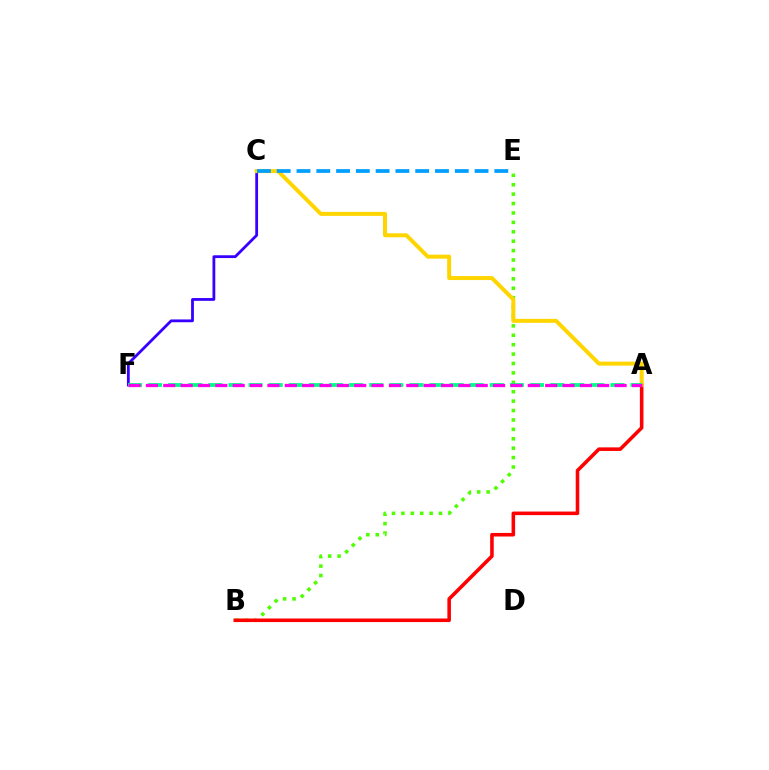{('B', 'E'): [{'color': '#4fff00', 'line_style': 'dotted', 'thickness': 2.56}], ('A', 'B'): [{'color': '#ff0000', 'line_style': 'solid', 'thickness': 2.57}], ('C', 'F'): [{'color': '#3700ff', 'line_style': 'solid', 'thickness': 2.01}], ('A', 'C'): [{'color': '#ffd500', 'line_style': 'solid', 'thickness': 2.87}], ('A', 'F'): [{'color': '#00ff86', 'line_style': 'dashed', 'thickness': 2.73}, {'color': '#ff00ed', 'line_style': 'dashed', 'thickness': 2.36}], ('C', 'E'): [{'color': '#009eff', 'line_style': 'dashed', 'thickness': 2.69}]}